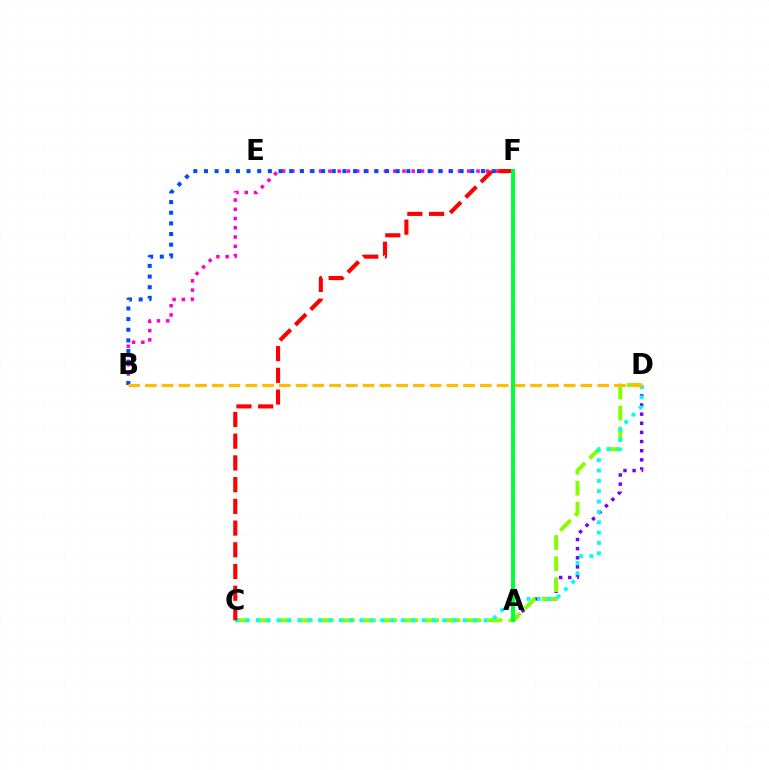{('A', 'D'): [{'color': '#7200ff', 'line_style': 'dotted', 'thickness': 2.48}], ('B', 'F'): [{'color': '#ff00cf', 'line_style': 'dotted', 'thickness': 2.51}, {'color': '#004bff', 'line_style': 'dotted', 'thickness': 2.89}], ('C', 'D'): [{'color': '#84ff00', 'line_style': 'dashed', 'thickness': 2.86}, {'color': '#00fff6', 'line_style': 'dotted', 'thickness': 2.81}], ('C', 'F'): [{'color': '#ff0000', 'line_style': 'dashed', 'thickness': 2.95}], ('B', 'D'): [{'color': '#ffbd00', 'line_style': 'dashed', 'thickness': 2.28}], ('A', 'F'): [{'color': '#00ff39', 'line_style': 'solid', 'thickness': 2.83}]}